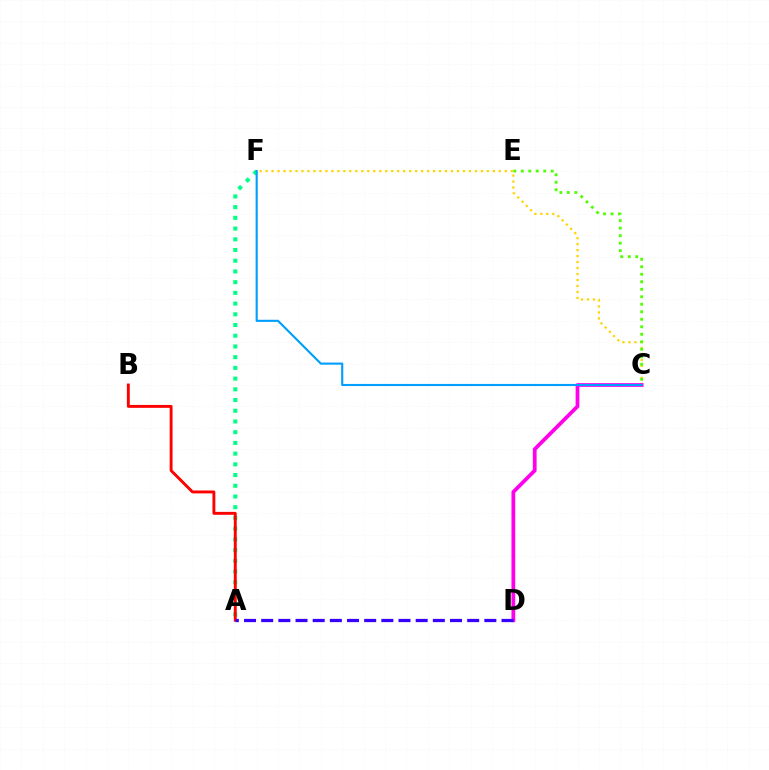{('A', 'F'): [{'color': '#00ff86', 'line_style': 'dotted', 'thickness': 2.91}], ('C', 'F'): [{'color': '#ffd500', 'line_style': 'dotted', 'thickness': 1.62}, {'color': '#009eff', 'line_style': 'solid', 'thickness': 1.53}], ('C', 'D'): [{'color': '#ff00ed', 'line_style': 'solid', 'thickness': 2.71}], ('A', 'B'): [{'color': '#ff0000', 'line_style': 'solid', 'thickness': 2.09}], ('C', 'E'): [{'color': '#4fff00', 'line_style': 'dotted', 'thickness': 2.04}], ('A', 'D'): [{'color': '#3700ff', 'line_style': 'dashed', 'thickness': 2.33}]}